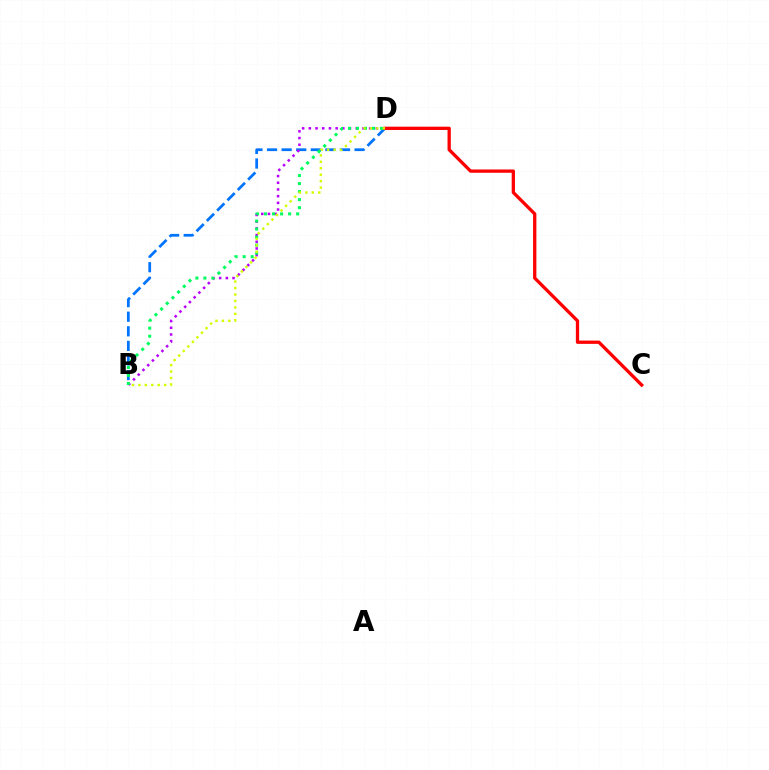{('B', 'D'): [{'color': '#0074ff', 'line_style': 'dashed', 'thickness': 1.98}, {'color': '#b900ff', 'line_style': 'dotted', 'thickness': 1.82}, {'color': '#00ff5c', 'line_style': 'dotted', 'thickness': 2.18}, {'color': '#d1ff00', 'line_style': 'dotted', 'thickness': 1.75}], ('C', 'D'): [{'color': '#ff0000', 'line_style': 'solid', 'thickness': 2.37}]}